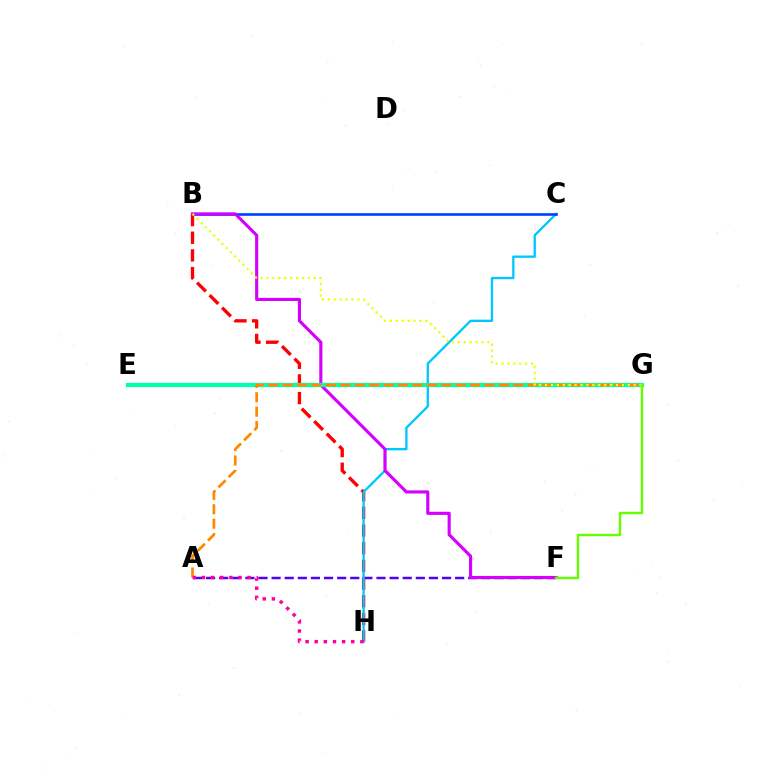{('B', 'H'): [{'color': '#ff0000', 'line_style': 'dashed', 'thickness': 2.4}], ('A', 'F'): [{'color': '#4f00ff', 'line_style': 'dashed', 'thickness': 1.78}], ('C', 'H'): [{'color': '#00c7ff', 'line_style': 'solid', 'thickness': 1.67}], ('B', 'C'): [{'color': '#003fff', 'line_style': 'solid', 'thickness': 1.9}], ('B', 'F'): [{'color': '#d600ff', 'line_style': 'solid', 'thickness': 2.25}], ('E', 'G'): [{'color': '#00ff27', 'line_style': 'solid', 'thickness': 2.96}, {'color': '#00ffaf', 'line_style': 'solid', 'thickness': 2.95}], ('A', 'G'): [{'color': '#ff8800', 'line_style': 'dashed', 'thickness': 1.96}], ('B', 'G'): [{'color': '#eeff00', 'line_style': 'dotted', 'thickness': 1.61}], ('F', 'G'): [{'color': '#66ff00', 'line_style': 'solid', 'thickness': 1.74}], ('A', 'H'): [{'color': '#ff00a0', 'line_style': 'dotted', 'thickness': 2.48}]}